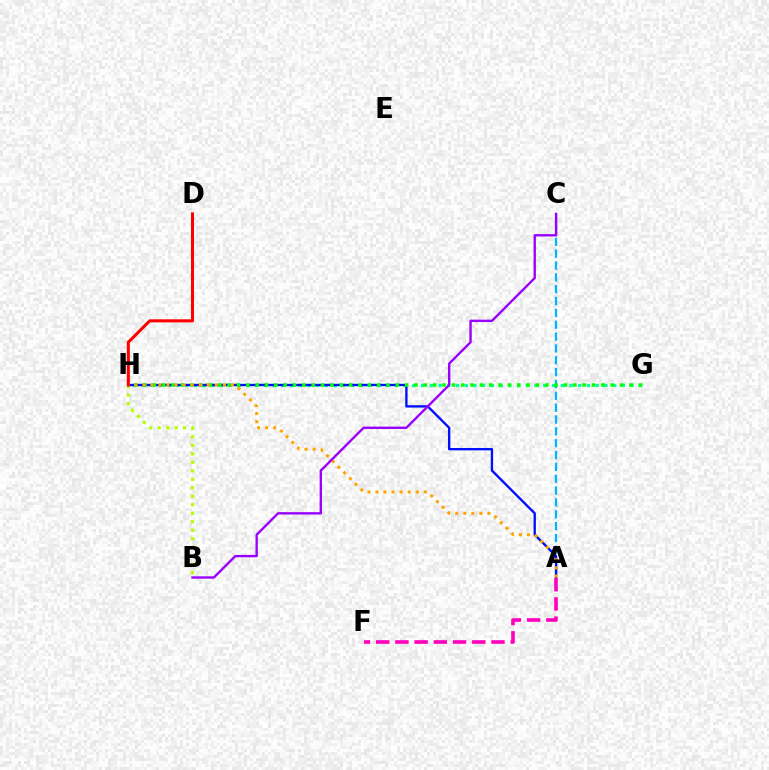{('G', 'H'): [{'color': '#00ff9d', 'line_style': 'dotted', 'thickness': 2.37}, {'color': '#08ff00', 'line_style': 'dotted', 'thickness': 2.54}], ('A', 'C'): [{'color': '#00b5ff', 'line_style': 'dashed', 'thickness': 1.61}], ('A', 'H'): [{'color': '#0010ff', 'line_style': 'solid', 'thickness': 1.7}, {'color': '#ffa500', 'line_style': 'dotted', 'thickness': 2.19}], ('B', 'H'): [{'color': '#b3ff00', 'line_style': 'dotted', 'thickness': 2.31}], ('B', 'C'): [{'color': '#9b00ff', 'line_style': 'solid', 'thickness': 1.7}], ('A', 'F'): [{'color': '#ff00bd', 'line_style': 'dashed', 'thickness': 2.61}], ('D', 'H'): [{'color': '#ff0000', 'line_style': 'solid', 'thickness': 2.19}]}